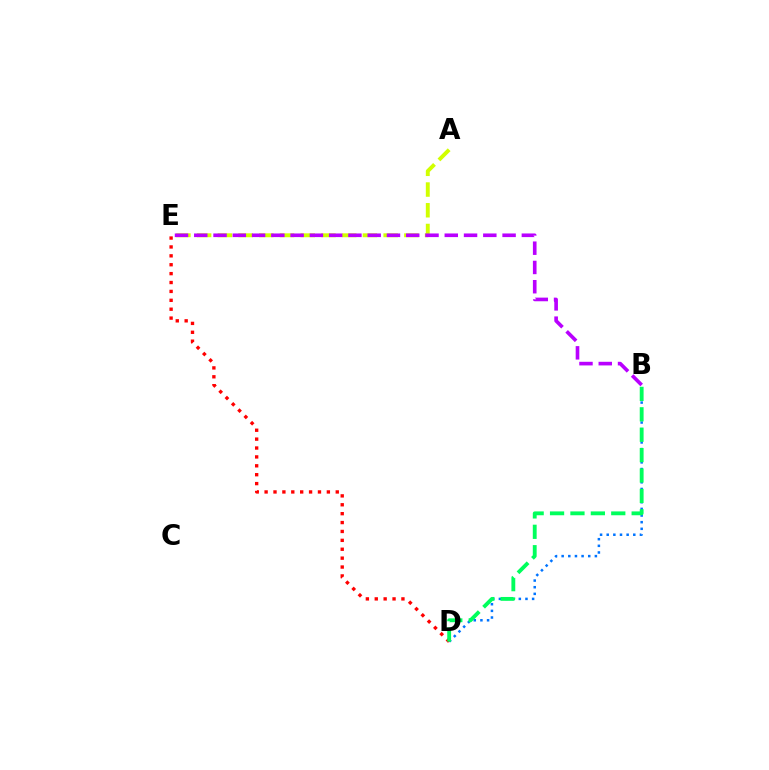{('A', 'E'): [{'color': '#d1ff00', 'line_style': 'dashed', 'thickness': 2.81}], ('B', 'D'): [{'color': '#0074ff', 'line_style': 'dotted', 'thickness': 1.81}, {'color': '#00ff5c', 'line_style': 'dashed', 'thickness': 2.77}], ('B', 'E'): [{'color': '#b900ff', 'line_style': 'dashed', 'thickness': 2.62}], ('D', 'E'): [{'color': '#ff0000', 'line_style': 'dotted', 'thickness': 2.42}]}